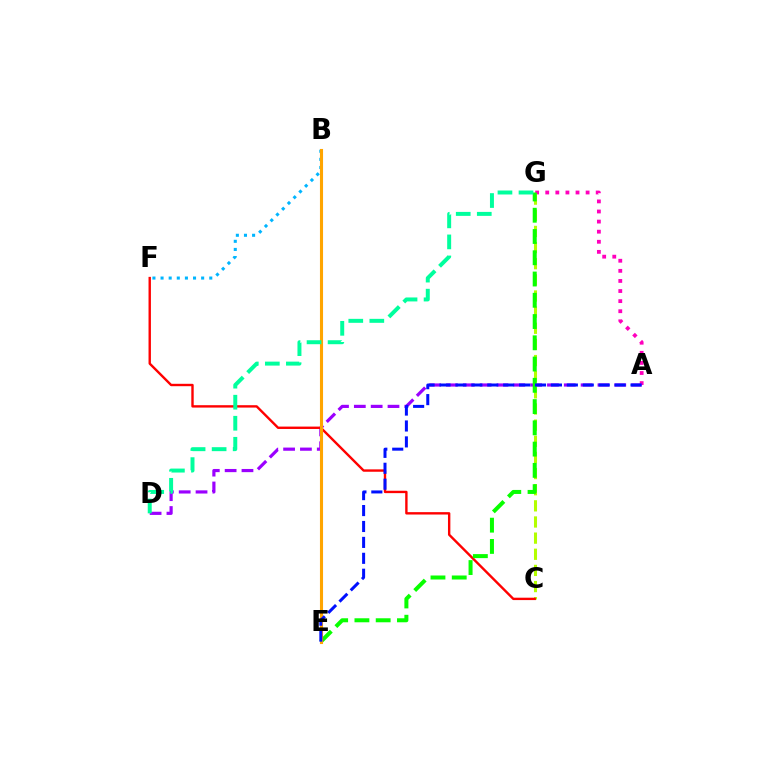{('A', 'G'): [{'color': '#ff00bd', 'line_style': 'dotted', 'thickness': 2.74}], ('C', 'G'): [{'color': '#b3ff00', 'line_style': 'dashed', 'thickness': 2.19}], ('A', 'D'): [{'color': '#9b00ff', 'line_style': 'dashed', 'thickness': 2.29}], ('C', 'F'): [{'color': '#ff0000', 'line_style': 'solid', 'thickness': 1.72}], ('E', 'G'): [{'color': '#08ff00', 'line_style': 'dashed', 'thickness': 2.89}], ('B', 'F'): [{'color': '#00b5ff', 'line_style': 'dotted', 'thickness': 2.21}], ('B', 'E'): [{'color': '#ffa500', 'line_style': 'solid', 'thickness': 2.23}], ('D', 'G'): [{'color': '#00ff9d', 'line_style': 'dashed', 'thickness': 2.86}], ('A', 'E'): [{'color': '#0010ff', 'line_style': 'dashed', 'thickness': 2.16}]}